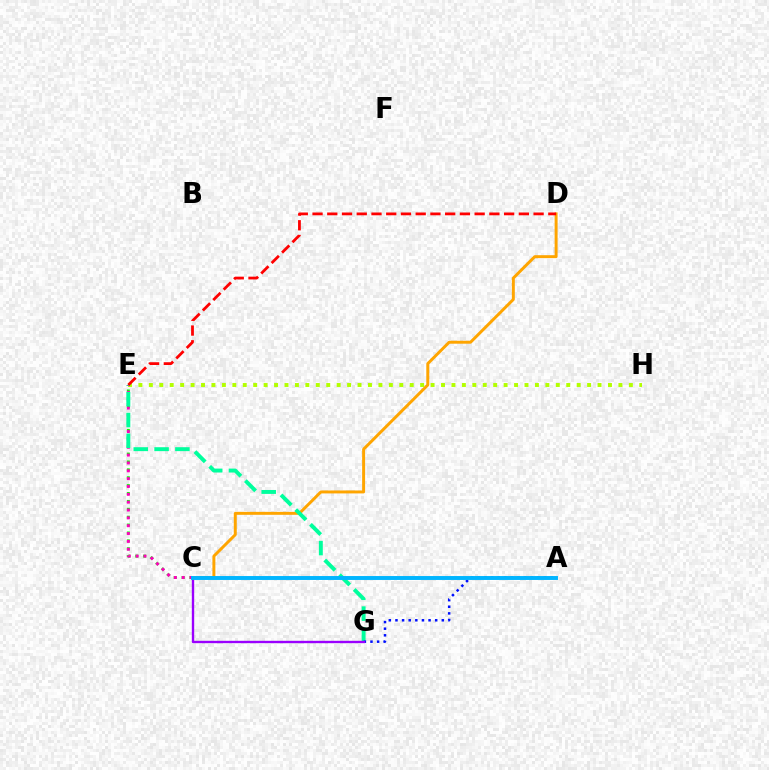{('C', 'E'): [{'color': '#08ff00', 'line_style': 'dotted', 'thickness': 2.14}, {'color': '#ff00bd', 'line_style': 'dotted', 'thickness': 2.13}], ('C', 'D'): [{'color': '#ffa500', 'line_style': 'solid', 'thickness': 2.13}], ('E', 'H'): [{'color': '#b3ff00', 'line_style': 'dotted', 'thickness': 2.84}], ('E', 'G'): [{'color': '#00ff9d', 'line_style': 'dashed', 'thickness': 2.83}], ('A', 'G'): [{'color': '#0010ff', 'line_style': 'dotted', 'thickness': 1.8}], ('C', 'G'): [{'color': '#9b00ff', 'line_style': 'solid', 'thickness': 1.71}], ('A', 'C'): [{'color': '#00b5ff', 'line_style': 'solid', 'thickness': 2.82}], ('D', 'E'): [{'color': '#ff0000', 'line_style': 'dashed', 'thickness': 2.0}]}